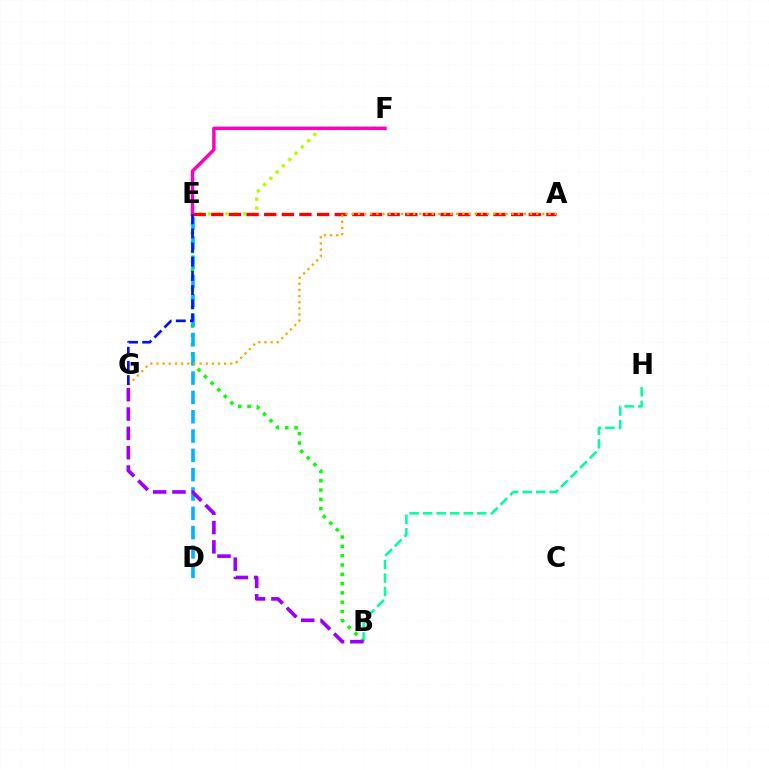{('B', 'E'): [{'color': '#08ff00', 'line_style': 'dotted', 'thickness': 2.53}], ('B', 'H'): [{'color': '#00ff9d', 'line_style': 'dashed', 'thickness': 1.84}], ('E', 'F'): [{'color': '#b3ff00', 'line_style': 'dotted', 'thickness': 2.41}, {'color': '#ff00bd', 'line_style': 'solid', 'thickness': 2.48}], ('A', 'E'): [{'color': '#ff0000', 'line_style': 'dashed', 'thickness': 2.4}], ('D', 'E'): [{'color': '#00b5ff', 'line_style': 'dashed', 'thickness': 2.62}], ('B', 'G'): [{'color': '#9b00ff', 'line_style': 'dashed', 'thickness': 2.63}], ('A', 'G'): [{'color': '#ffa500', 'line_style': 'dotted', 'thickness': 1.67}], ('E', 'G'): [{'color': '#0010ff', 'line_style': 'dashed', 'thickness': 1.92}]}